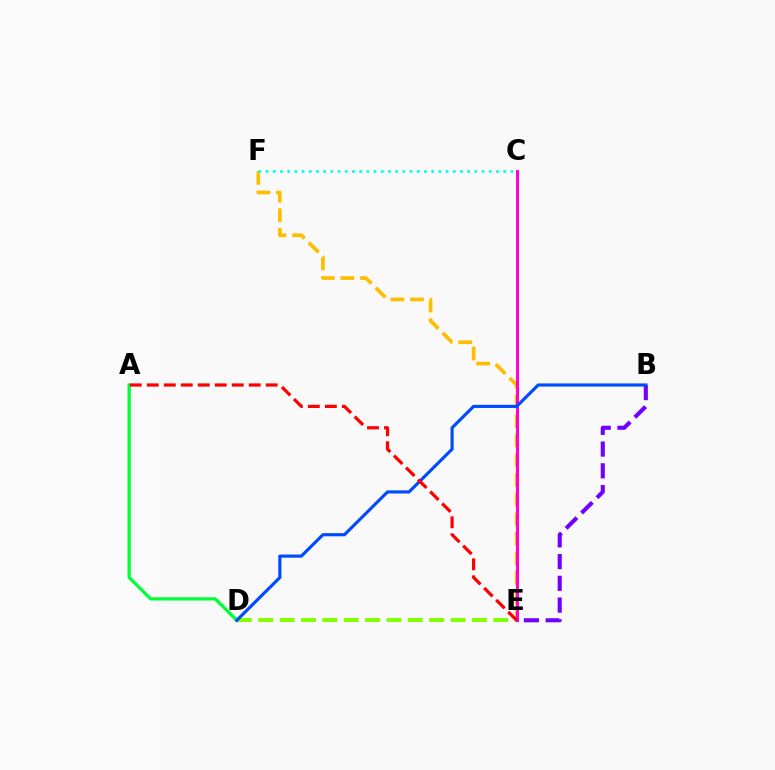{('E', 'F'): [{'color': '#ffbd00', 'line_style': 'dashed', 'thickness': 2.66}], ('D', 'E'): [{'color': '#84ff00', 'line_style': 'dashed', 'thickness': 2.9}], ('A', 'D'): [{'color': '#00ff39', 'line_style': 'solid', 'thickness': 2.34}], ('C', 'F'): [{'color': '#00fff6', 'line_style': 'dotted', 'thickness': 1.96}], ('C', 'E'): [{'color': '#ff00cf', 'line_style': 'solid', 'thickness': 2.13}], ('B', 'E'): [{'color': '#7200ff', 'line_style': 'dashed', 'thickness': 2.95}], ('B', 'D'): [{'color': '#004bff', 'line_style': 'solid', 'thickness': 2.26}], ('A', 'E'): [{'color': '#ff0000', 'line_style': 'dashed', 'thickness': 2.31}]}